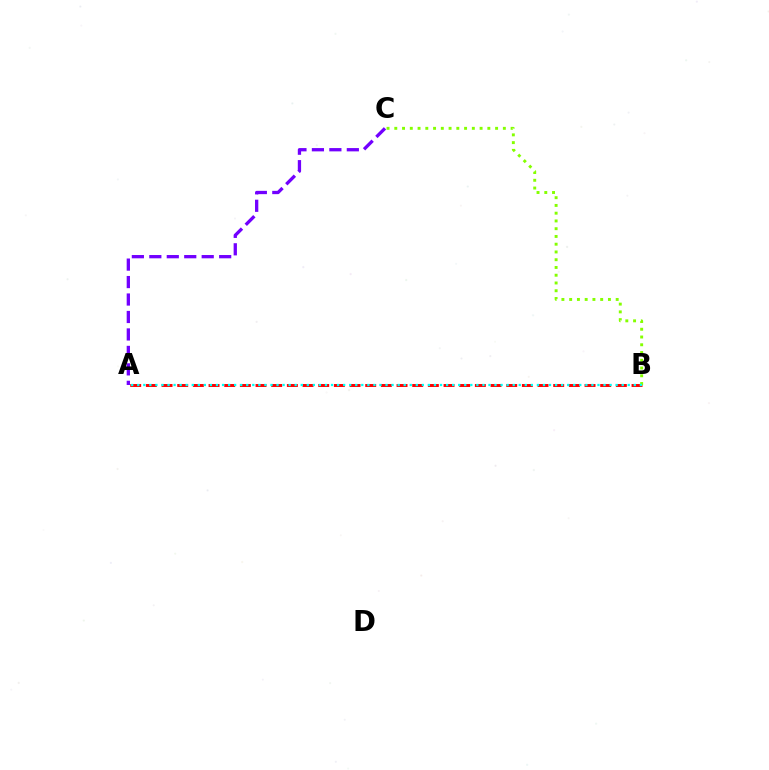{('A', 'C'): [{'color': '#7200ff', 'line_style': 'dashed', 'thickness': 2.37}], ('A', 'B'): [{'color': '#ff0000', 'line_style': 'dashed', 'thickness': 2.13}, {'color': '#00fff6', 'line_style': 'dotted', 'thickness': 1.65}], ('B', 'C'): [{'color': '#84ff00', 'line_style': 'dotted', 'thickness': 2.11}]}